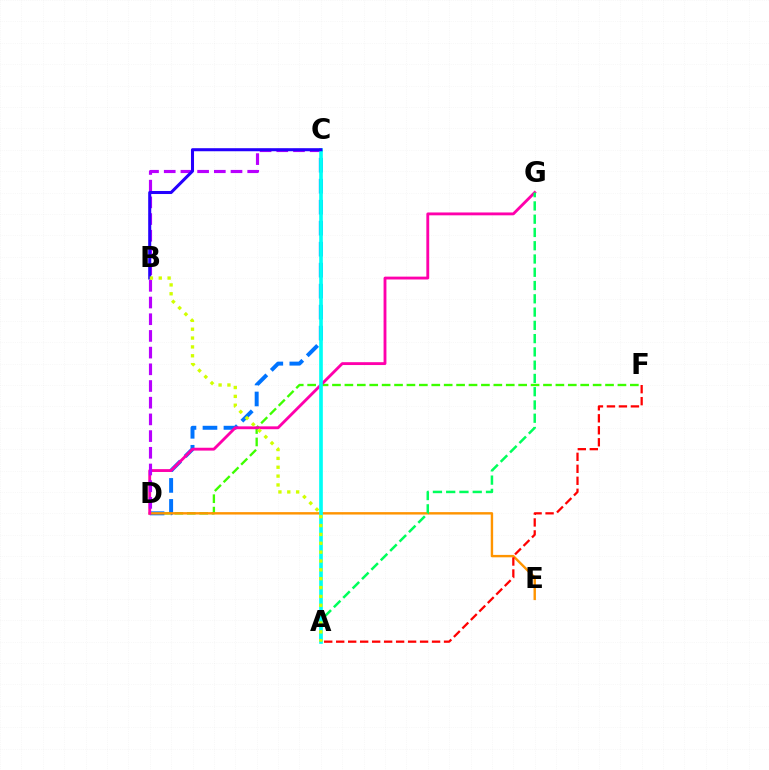{('D', 'F'): [{'color': '#3dff00', 'line_style': 'dashed', 'thickness': 1.69}], ('C', 'D'): [{'color': '#0074ff', 'line_style': 'dashed', 'thickness': 2.85}, {'color': '#b900ff', 'line_style': 'dashed', 'thickness': 2.27}], ('D', 'E'): [{'color': '#ff9400', 'line_style': 'solid', 'thickness': 1.73}], ('D', 'G'): [{'color': '#ff00ac', 'line_style': 'solid', 'thickness': 2.05}], ('A', 'G'): [{'color': '#00ff5c', 'line_style': 'dashed', 'thickness': 1.8}], ('A', 'C'): [{'color': '#00fff6', 'line_style': 'solid', 'thickness': 2.64}], ('B', 'C'): [{'color': '#2500ff', 'line_style': 'solid', 'thickness': 2.19}], ('A', 'F'): [{'color': '#ff0000', 'line_style': 'dashed', 'thickness': 1.63}], ('A', 'B'): [{'color': '#d1ff00', 'line_style': 'dotted', 'thickness': 2.41}]}